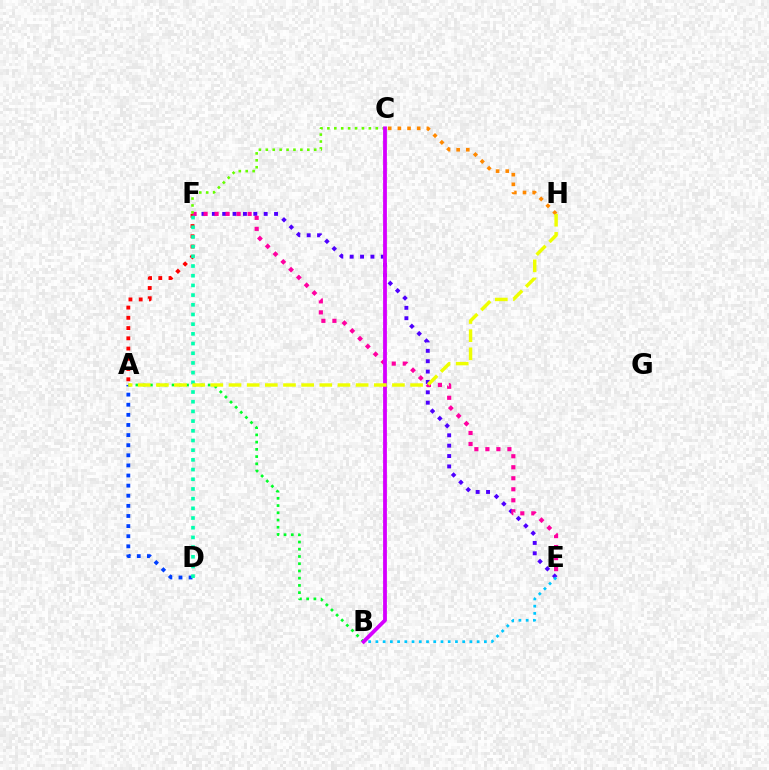{('E', 'F'): [{'color': '#4f00ff', 'line_style': 'dotted', 'thickness': 2.82}, {'color': '#ff00a0', 'line_style': 'dotted', 'thickness': 2.99}], ('A', 'D'): [{'color': '#003fff', 'line_style': 'dotted', 'thickness': 2.75}], ('B', 'E'): [{'color': '#00c7ff', 'line_style': 'dotted', 'thickness': 1.97}], ('A', 'B'): [{'color': '#00ff27', 'line_style': 'dotted', 'thickness': 1.96}], ('A', 'F'): [{'color': '#ff0000', 'line_style': 'dotted', 'thickness': 2.78}], ('C', 'F'): [{'color': '#66ff00', 'line_style': 'dotted', 'thickness': 1.88}], ('B', 'C'): [{'color': '#d600ff', 'line_style': 'solid', 'thickness': 2.74}], ('C', 'H'): [{'color': '#ff8800', 'line_style': 'dotted', 'thickness': 2.62}], ('D', 'F'): [{'color': '#00ffaf', 'line_style': 'dotted', 'thickness': 2.63}], ('A', 'H'): [{'color': '#eeff00', 'line_style': 'dashed', 'thickness': 2.47}]}